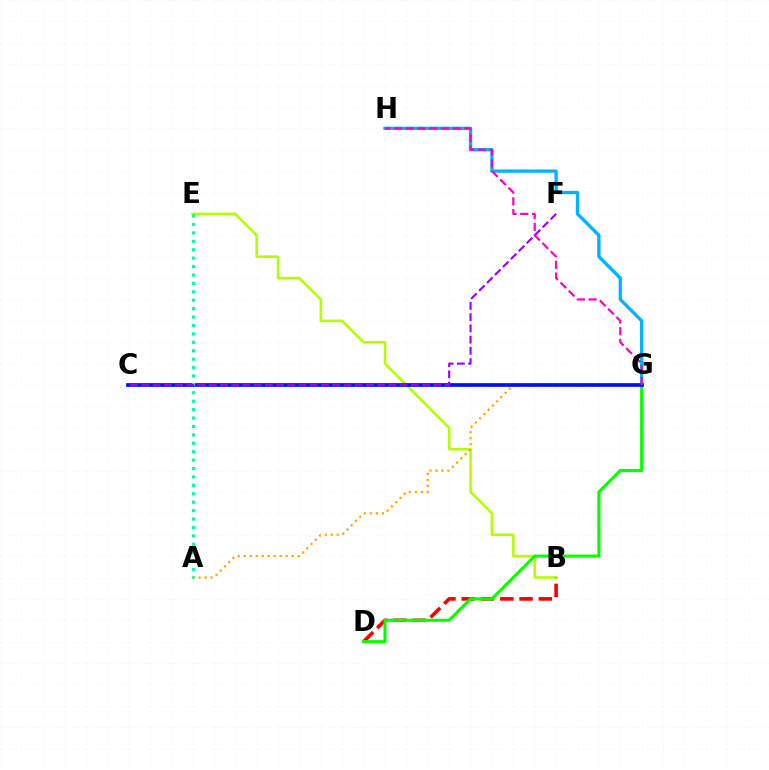{('G', 'H'): [{'color': '#00b5ff', 'line_style': 'solid', 'thickness': 2.4}, {'color': '#ff00bd', 'line_style': 'dashed', 'thickness': 1.59}], ('B', 'E'): [{'color': '#b3ff00', 'line_style': 'solid', 'thickness': 1.86}], ('B', 'D'): [{'color': '#ff0000', 'line_style': 'dashed', 'thickness': 2.62}], ('A', 'G'): [{'color': '#ffa500', 'line_style': 'dotted', 'thickness': 1.63}], ('D', 'G'): [{'color': '#08ff00', 'line_style': 'solid', 'thickness': 2.25}], ('C', 'G'): [{'color': '#0010ff', 'line_style': 'solid', 'thickness': 2.66}], ('A', 'E'): [{'color': '#00ff9d', 'line_style': 'dotted', 'thickness': 2.29}], ('C', 'F'): [{'color': '#9b00ff', 'line_style': 'dashed', 'thickness': 1.53}]}